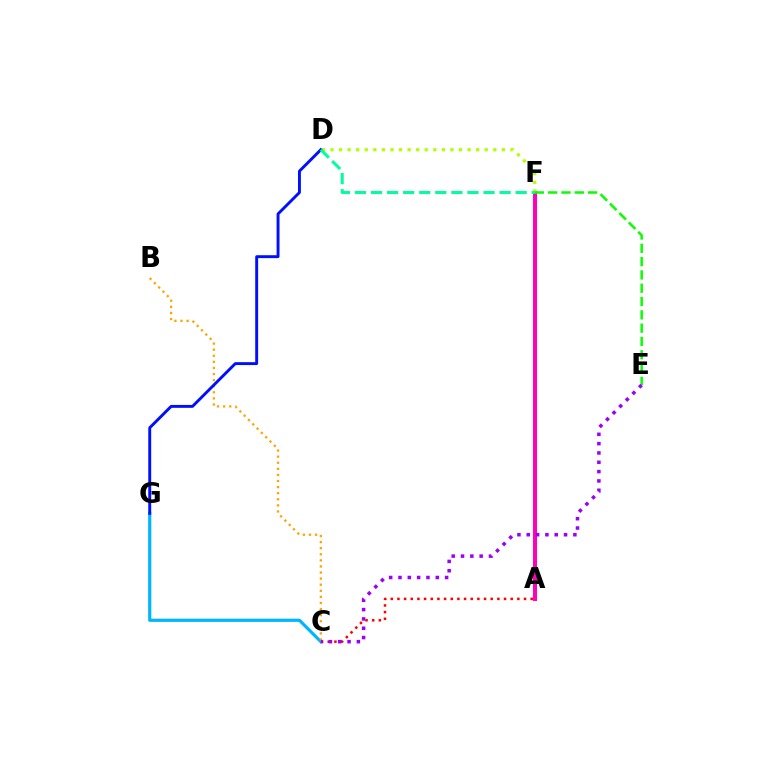{('A', 'F'): [{'color': '#ff00bd', 'line_style': 'solid', 'thickness': 2.9}], ('C', 'G'): [{'color': '#00b5ff', 'line_style': 'solid', 'thickness': 2.28}], ('A', 'C'): [{'color': '#ff0000', 'line_style': 'dotted', 'thickness': 1.81}], ('B', 'C'): [{'color': '#ffa500', 'line_style': 'dotted', 'thickness': 1.65}], ('D', 'F'): [{'color': '#b3ff00', 'line_style': 'dotted', 'thickness': 2.33}, {'color': '#00ff9d', 'line_style': 'dashed', 'thickness': 2.18}], ('E', 'F'): [{'color': '#08ff00', 'line_style': 'dashed', 'thickness': 1.81}], ('C', 'E'): [{'color': '#9b00ff', 'line_style': 'dotted', 'thickness': 2.53}], ('D', 'G'): [{'color': '#0010ff', 'line_style': 'solid', 'thickness': 2.1}]}